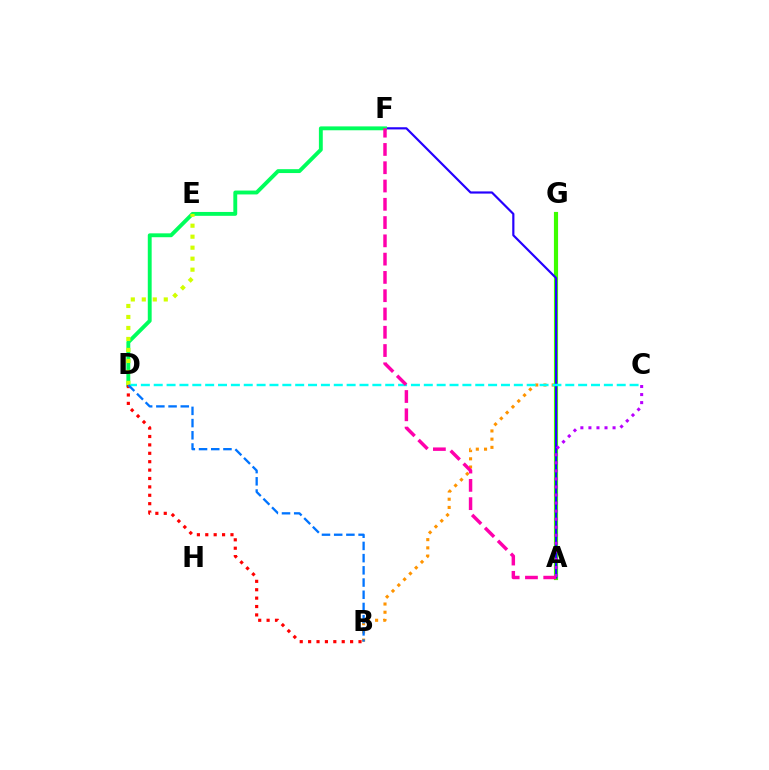{('B', 'G'): [{'color': '#ff9400', 'line_style': 'dotted', 'thickness': 2.23}], ('A', 'G'): [{'color': '#3dff00', 'line_style': 'solid', 'thickness': 3.0}], ('A', 'F'): [{'color': '#2500ff', 'line_style': 'solid', 'thickness': 1.57}, {'color': '#ff00ac', 'line_style': 'dashed', 'thickness': 2.48}], ('A', 'C'): [{'color': '#b900ff', 'line_style': 'dotted', 'thickness': 2.19}], ('D', 'F'): [{'color': '#00ff5c', 'line_style': 'solid', 'thickness': 2.79}], ('B', 'D'): [{'color': '#ff0000', 'line_style': 'dotted', 'thickness': 2.28}, {'color': '#0074ff', 'line_style': 'dashed', 'thickness': 1.66}], ('C', 'D'): [{'color': '#00fff6', 'line_style': 'dashed', 'thickness': 1.75}], ('D', 'E'): [{'color': '#d1ff00', 'line_style': 'dotted', 'thickness': 2.99}]}